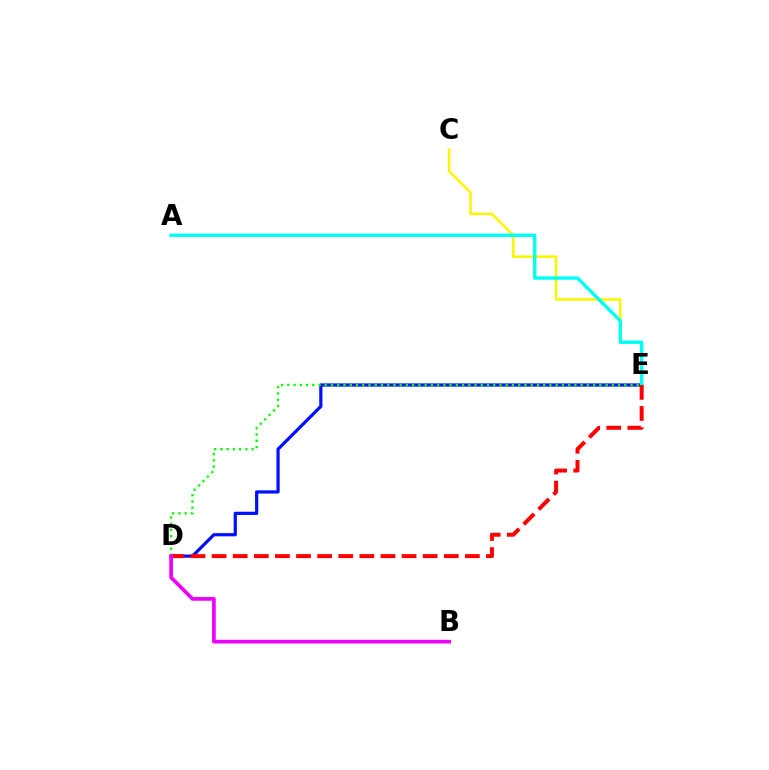{('C', 'E'): [{'color': '#fcf500', 'line_style': 'solid', 'thickness': 1.82}], ('D', 'E'): [{'color': '#0010ff', 'line_style': 'solid', 'thickness': 2.31}, {'color': '#08ff00', 'line_style': 'dotted', 'thickness': 1.7}, {'color': '#ff0000', 'line_style': 'dashed', 'thickness': 2.87}], ('A', 'E'): [{'color': '#00fff6', 'line_style': 'solid', 'thickness': 2.44}], ('B', 'D'): [{'color': '#ee00ff', 'line_style': 'solid', 'thickness': 2.65}]}